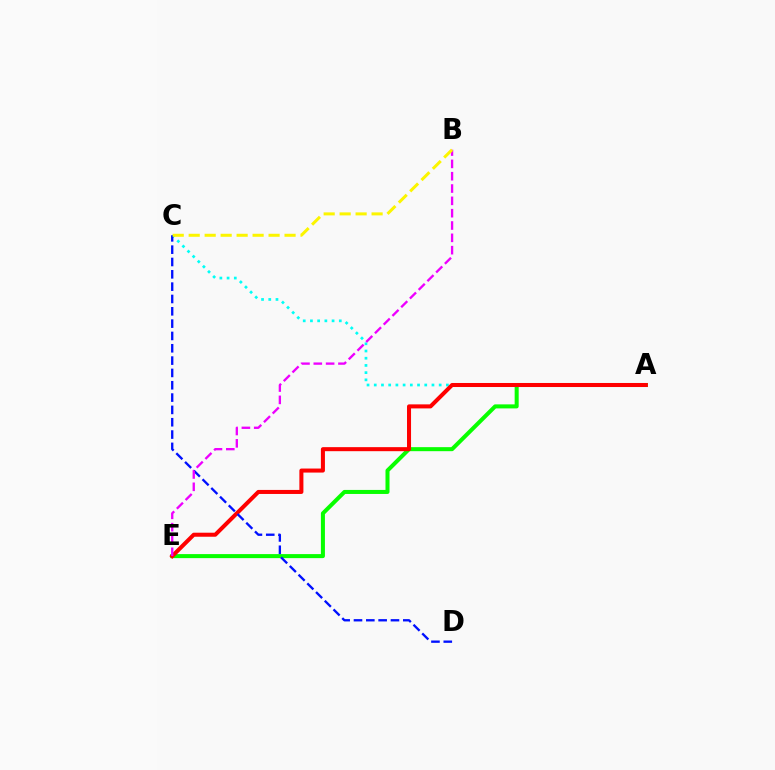{('A', 'E'): [{'color': '#08ff00', 'line_style': 'solid', 'thickness': 2.9}, {'color': '#ff0000', 'line_style': 'solid', 'thickness': 2.9}], ('A', 'C'): [{'color': '#00fff6', 'line_style': 'dotted', 'thickness': 1.96}], ('C', 'D'): [{'color': '#0010ff', 'line_style': 'dashed', 'thickness': 1.67}], ('B', 'E'): [{'color': '#ee00ff', 'line_style': 'dashed', 'thickness': 1.67}], ('B', 'C'): [{'color': '#fcf500', 'line_style': 'dashed', 'thickness': 2.17}]}